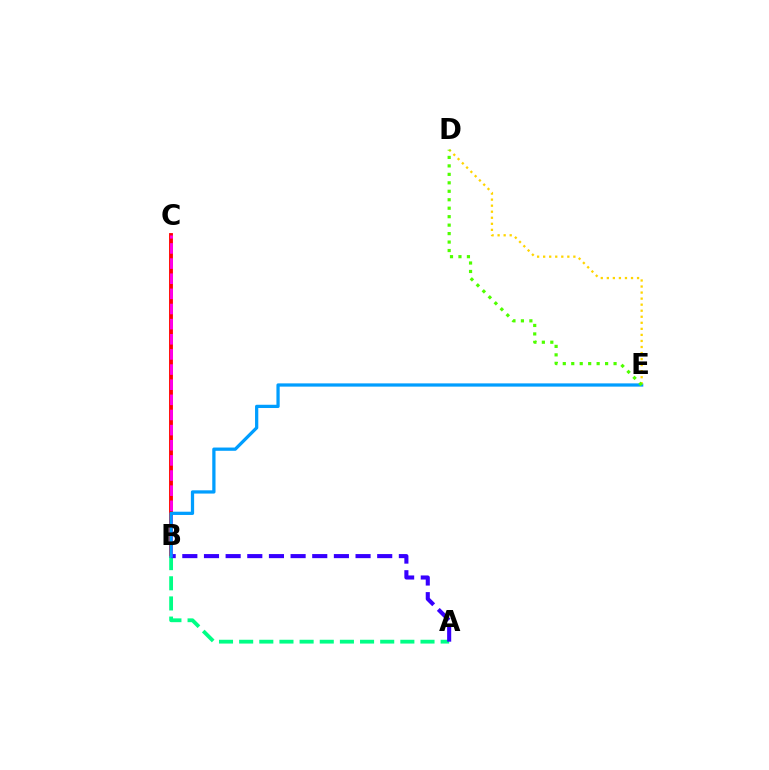{('B', 'C'): [{'color': '#ff0000', 'line_style': 'solid', 'thickness': 2.77}, {'color': '#ff00ed', 'line_style': 'dashed', 'thickness': 2.06}], ('A', 'B'): [{'color': '#00ff86', 'line_style': 'dashed', 'thickness': 2.74}, {'color': '#3700ff', 'line_style': 'dashed', 'thickness': 2.94}], ('B', 'E'): [{'color': '#009eff', 'line_style': 'solid', 'thickness': 2.34}], ('D', 'E'): [{'color': '#ffd500', 'line_style': 'dotted', 'thickness': 1.64}, {'color': '#4fff00', 'line_style': 'dotted', 'thickness': 2.3}]}